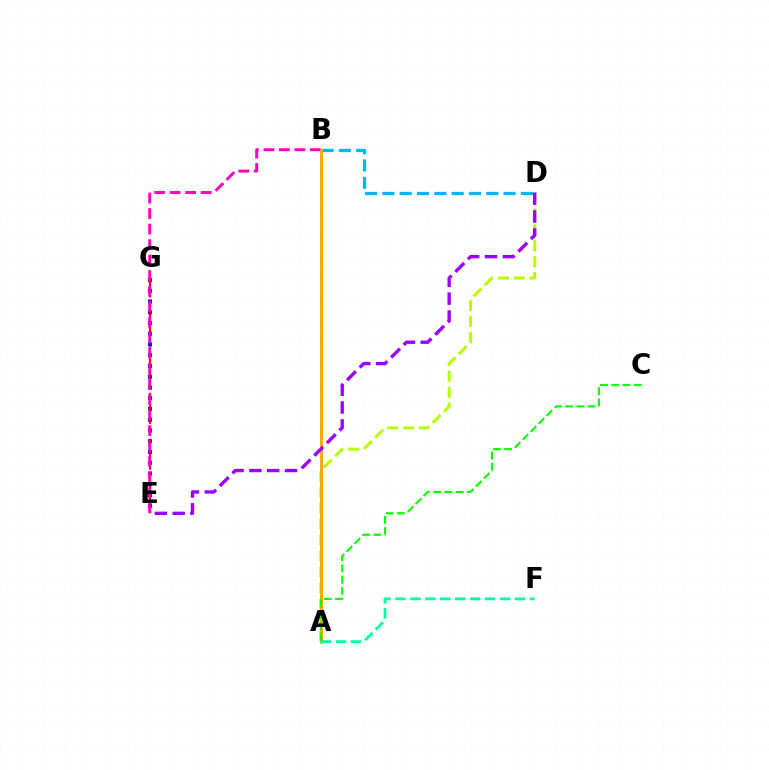{('A', 'D'): [{'color': '#b3ff00', 'line_style': 'dashed', 'thickness': 2.16}], ('E', 'G'): [{'color': '#0010ff', 'line_style': 'dotted', 'thickness': 2.92}, {'color': '#ff0000', 'line_style': 'dashed', 'thickness': 1.56}], ('B', 'E'): [{'color': '#ff00bd', 'line_style': 'dashed', 'thickness': 2.11}], ('B', 'D'): [{'color': '#00b5ff', 'line_style': 'dashed', 'thickness': 2.35}], ('A', 'B'): [{'color': '#ffa500', 'line_style': 'solid', 'thickness': 2.05}], ('D', 'E'): [{'color': '#9b00ff', 'line_style': 'dashed', 'thickness': 2.42}], ('A', 'C'): [{'color': '#08ff00', 'line_style': 'dashed', 'thickness': 1.53}], ('A', 'F'): [{'color': '#00ff9d', 'line_style': 'dashed', 'thickness': 2.03}]}